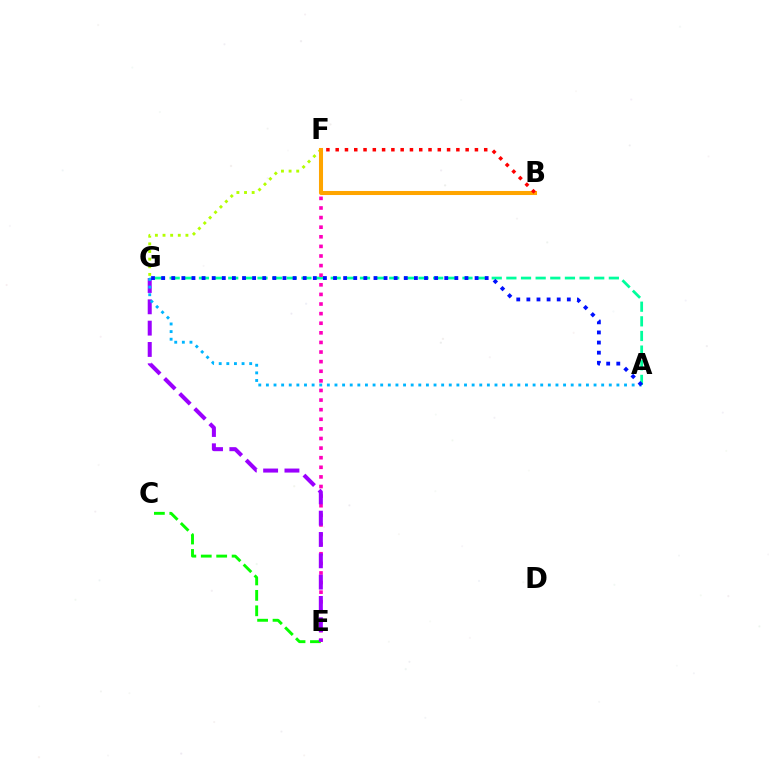{('A', 'G'): [{'color': '#00ff9d', 'line_style': 'dashed', 'thickness': 1.99}, {'color': '#00b5ff', 'line_style': 'dotted', 'thickness': 2.07}, {'color': '#0010ff', 'line_style': 'dotted', 'thickness': 2.75}], ('C', 'E'): [{'color': '#08ff00', 'line_style': 'dashed', 'thickness': 2.1}], ('E', 'F'): [{'color': '#ff00bd', 'line_style': 'dotted', 'thickness': 2.61}], ('F', 'G'): [{'color': '#b3ff00', 'line_style': 'dotted', 'thickness': 2.07}], ('B', 'F'): [{'color': '#ffa500', 'line_style': 'solid', 'thickness': 2.92}, {'color': '#ff0000', 'line_style': 'dotted', 'thickness': 2.52}], ('E', 'G'): [{'color': '#9b00ff', 'line_style': 'dashed', 'thickness': 2.9}]}